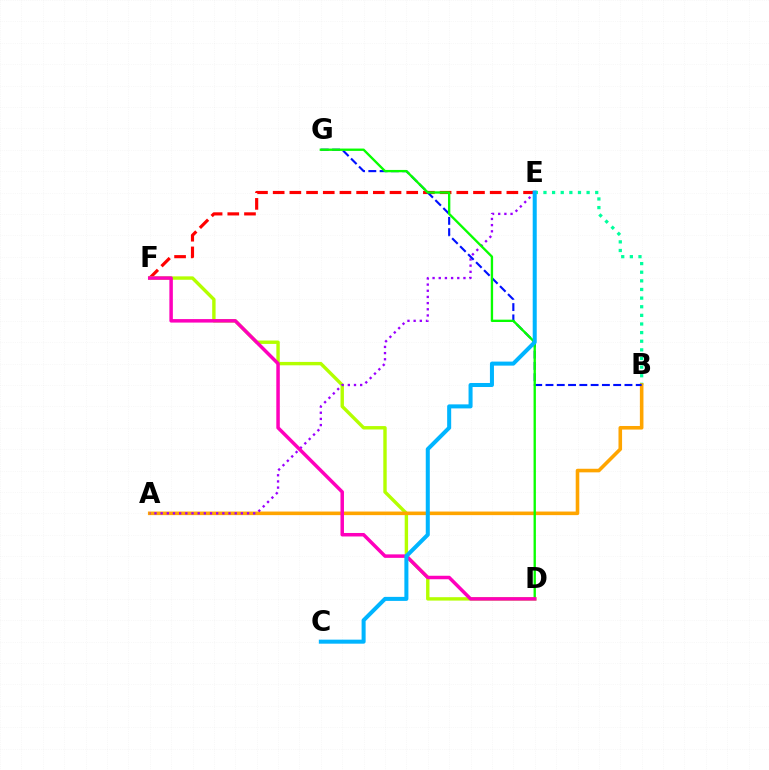{('E', 'F'): [{'color': '#ff0000', 'line_style': 'dashed', 'thickness': 2.27}], ('B', 'E'): [{'color': '#00ff9d', 'line_style': 'dotted', 'thickness': 2.34}], ('D', 'F'): [{'color': '#b3ff00', 'line_style': 'solid', 'thickness': 2.44}, {'color': '#ff00bd', 'line_style': 'solid', 'thickness': 2.51}], ('A', 'B'): [{'color': '#ffa500', 'line_style': 'solid', 'thickness': 2.58}], ('A', 'E'): [{'color': '#9b00ff', 'line_style': 'dotted', 'thickness': 1.68}], ('B', 'G'): [{'color': '#0010ff', 'line_style': 'dashed', 'thickness': 1.53}], ('D', 'G'): [{'color': '#08ff00', 'line_style': 'solid', 'thickness': 1.68}], ('C', 'E'): [{'color': '#00b5ff', 'line_style': 'solid', 'thickness': 2.9}]}